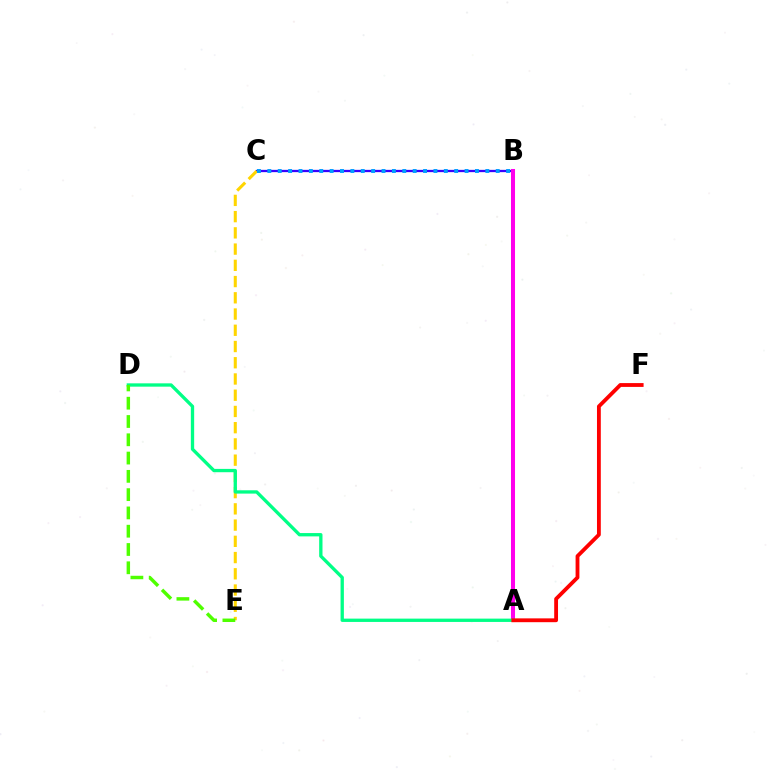{('B', 'C'): [{'color': '#3700ff', 'line_style': 'solid', 'thickness': 1.64}, {'color': '#009eff', 'line_style': 'dotted', 'thickness': 2.82}], ('C', 'E'): [{'color': '#ffd500', 'line_style': 'dashed', 'thickness': 2.21}], ('A', 'B'): [{'color': '#ff00ed', 'line_style': 'solid', 'thickness': 2.9}], ('A', 'D'): [{'color': '#00ff86', 'line_style': 'solid', 'thickness': 2.39}], ('D', 'E'): [{'color': '#4fff00', 'line_style': 'dashed', 'thickness': 2.48}], ('A', 'F'): [{'color': '#ff0000', 'line_style': 'solid', 'thickness': 2.75}]}